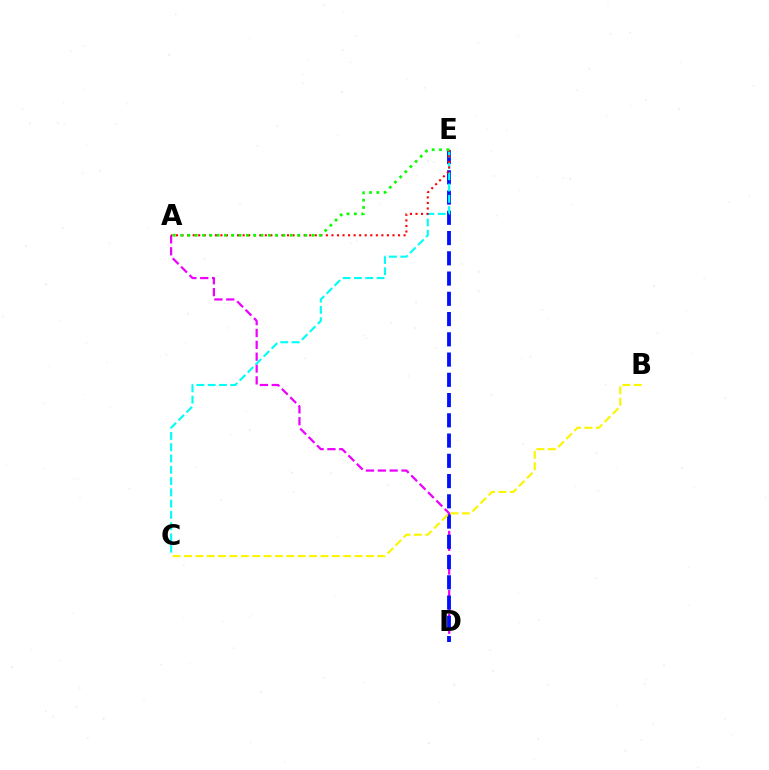{('A', 'D'): [{'color': '#ee00ff', 'line_style': 'dashed', 'thickness': 1.61}], ('D', 'E'): [{'color': '#0010ff', 'line_style': 'dashed', 'thickness': 2.75}], ('C', 'E'): [{'color': '#00fff6', 'line_style': 'dashed', 'thickness': 1.53}], ('B', 'C'): [{'color': '#fcf500', 'line_style': 'dashed', 'thickness': 1.54}], ('A', 'E'): [{'color': '#ff0000', 'line_style': 'dotted', 'thickness': 1.51}, {'color': '#08ff00', 'line_style': 'dotted', 'thickness': 1.98}]}